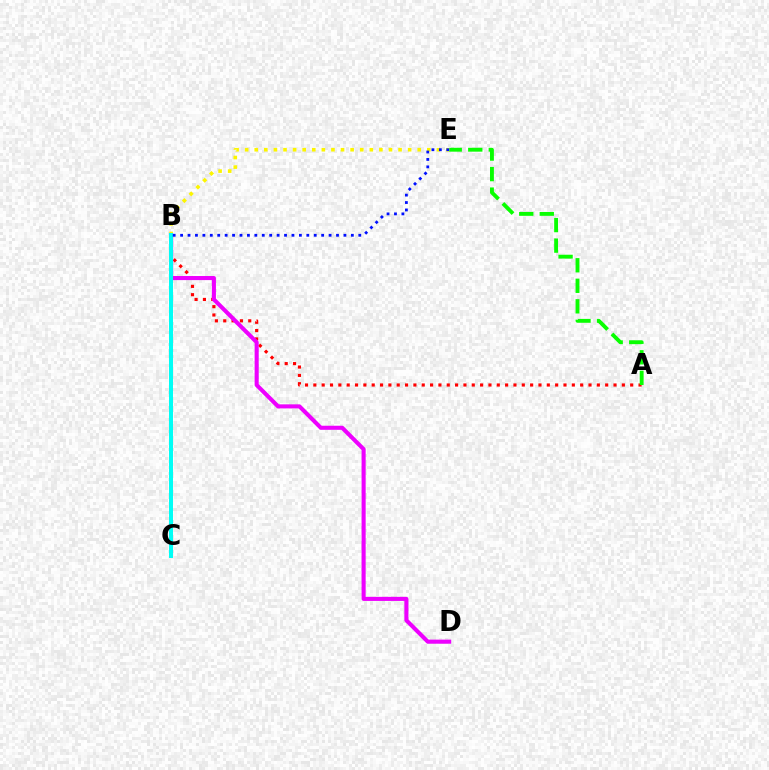{('A', 'B'): [{'color': '#ff0000', 'line_style': 'dotted', 'thickness': 2.27}], ('B', 'D'): [{'color': '#ee00ff', 'line_style': 'solid', 'thickness': 2.94}], ('A', 'E'): [{'color': '#08ff00', 'line_style': 'dashed', 'thickness': 2.79}], ('B', 'E'): [{'color': '#fcf500', 'line_style': 'dotted', 'thickness': 2.61}, {'color': '#0010ff', 'line_style': 'dotted', 'thickness': 2.02}], ('B', 'C'): [{'color': '#00fff6', 'line_style': 'solid', 'thickness': 2.87}]}